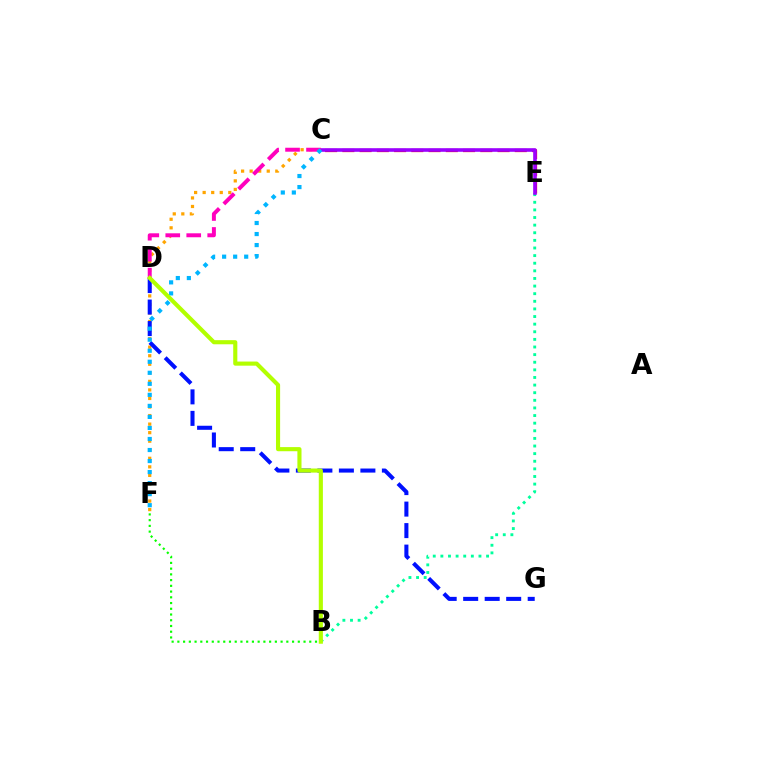{('C', 'E'): [{'color': '#ff0000', 'line_style': 'dashed', 'thickness': 2.34}, {'color': '#9b00ff', 'line_style': 'solid', 'thickness': 2.6}], ('C', 'F'): [{'color': '#ffa500', 'line_style': 'dotted', 'thickness': 2.32}, {'color': '#00b5ff', 'line_style': 'dotted', 'thickness': 3.0}], ('B', 'F'): [{'color': '#08ff00', 'line_style': 'dotted', 'thickness': 1.56}], ('B', 'E'): [{'color': '#00ff9d', 'line_style': 'dotted', 'thickness': 2.07}], ('C', 'D'): [{'color': '#ff00bd', 'line_style': 'dashed', 'thickness': 2.85}], ('D', 'G'): [{'color': '#0010ff', 'line_style': 'dashed', 'thickness': 2.92}], ('B', 'D'): [{'color': '#b3ff00', 'line_style': 'solid', 'thickness': 2.97}]}